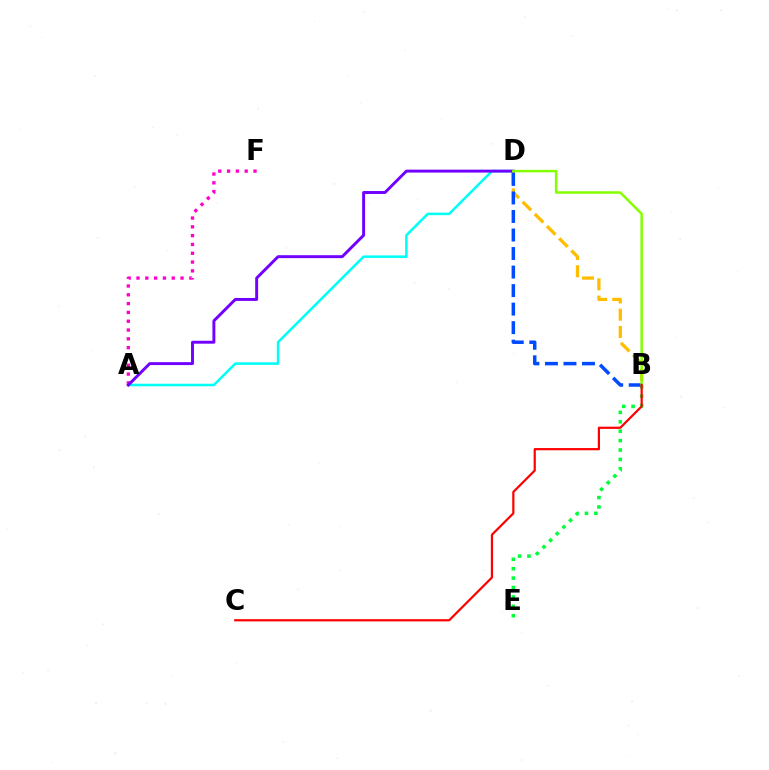{('B', 'E'): [{'color': '#00ff39', 'line_style': 'dotted', 'thickness': 2.55}], ('A', 'F'): [{'color': '#ff00cf', 'line_style': 'dotted', 'thickness': 2.39}], ('B', 'D'): [{'color': '#ffbd00', 'line_style': 'dashed', 'thickness': 2.34}, {'color': '#004bff', 'line_style': 'dashed', 'thickness': 2.52}, {'color': '#84ff00', 'line_style': 'solid', 'thickness': 1.8}], ('A', 'D'): [{'color': '#00fff6', 'line_style': 'solid', 'thickness': 1.83}, {'color': '#7200ff', 'line_style': 'solid', 'thickness': 2.11}], ('B', 'C'): [{'color': '#ff0000', 'line_style': 'solid', 'thickness': 1.59}]}